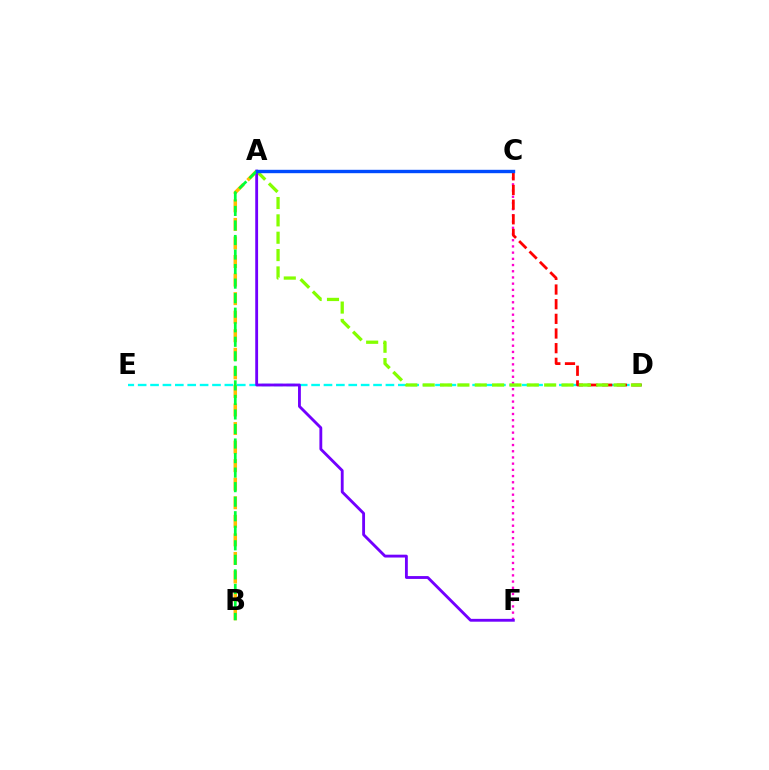{('C', 'F'): [{'color': '#ff00cf', 'line_style': 'dotted', 'thickness': 1.69}], ('D', 'E'): [{'color': '#00fff6', 'line_style': 'dashed', 'thickness': 1.68}], ('A', 'B'): [{'color': '#ffbd00', 'line_style': 'dashed', 'thickness': 2.52}, {'color': '#00ff39', 'line_style': 'dashed', 'thickness': 1.97}], ('C', 'D'): [{'color': '#ff0000', 'line_style': 'dashed', 'thickness': 1.99}], ('A', 'D'): [{'color': '#84ff00', 'line_style': 'dashed', 'thickness': 2.36}], ('A', 'F'): [{'color': '#7200ff', 'line_style': 'solid', 'thickness': 2.05}], ('A', 'C'): [{'color': '#004bff', 'line_style': 'solid', 'thickness': 2.44}]}